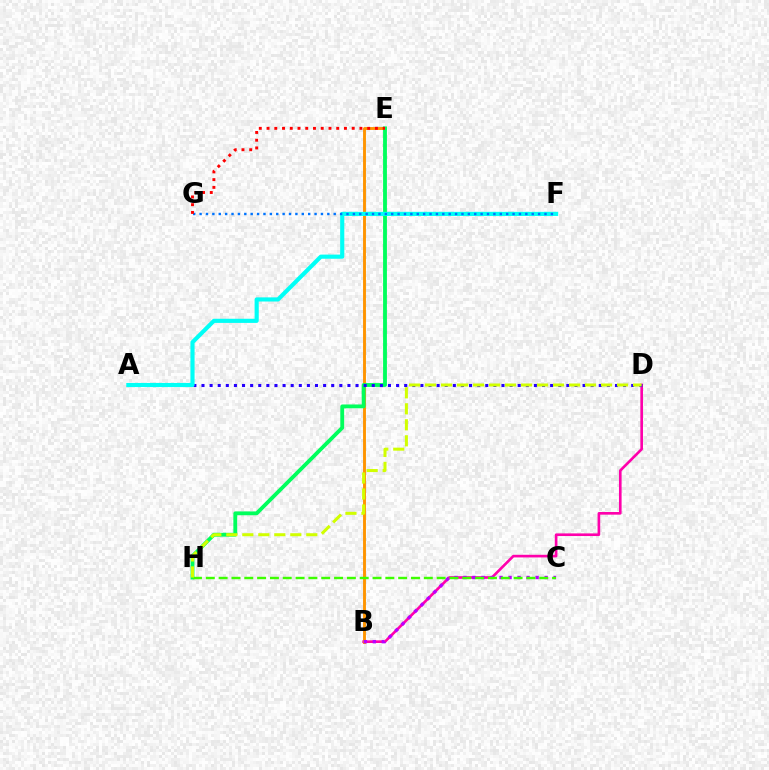{('B', 'D'): [{'color': '#ff00ac', 'line_style': 'solid', 'thickness': 1.9}], ('B', 'E'): [{'color': '#ff9400', 'line_style': 'solid', 'thickness': 2.09}], ('E', 'H'): [{'color': '#00ff5c', 'line_style': 'solid', 'thickness': 2.76}], ('A', 'D'): [{'color': '#2500ff', 'line_style': 'dotted', 'thickness': 2.2}], ('A', 'F'): [{'color': '#00fff6', 'line_style': 'solid', 'thickness': 2.98}], ('F', 'G'): [{'color': '#0074ff', 'line_style': 'dotted', 'thickness': 1.74}], ('E', 'G'): [{'color': '#ff0000', 'line_style': 'dotted', 'thickness': 2.1}], ('B', 'C'): [{'color': '#b900ff', 'line_style': 'dotted', 'thickness': 2.45}], ('C', 'H'): [{'color': '#3dff00', 'line_style': 'dashed', 'thickness': 1.74}], ('D', 'H'): [{'color': '#d1ff00', 'line_style': 'dashed', 'thickness': 2.17}]}